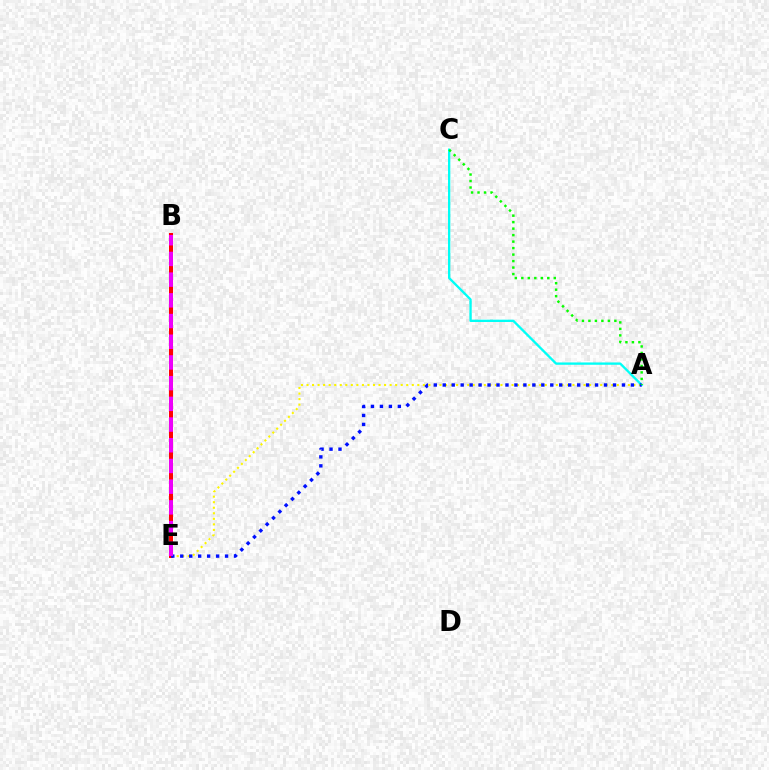{('A', 'E'): [{'color': '#fcf500', 'line_style': 'dotted', 'thickness': 1.51}, {'color': '#0010ff', 'line_style': 'dotted', 'thickness': 2.43}], ('A', 'C'): [{'color': '#00fff6', 'line_style': 'solid', 'thickness': 1.67}, {'color': '#08ff00', 'line_style': 'dotted', 'thickness': 1.76}], ('B', 'E'): [{'color': '#ff0000', 'line_style': 'solid', 'thickness': 2.89}, {'color': '#ee00ff', 'line_style': 'dashed', 'thickness': 2.81}]}